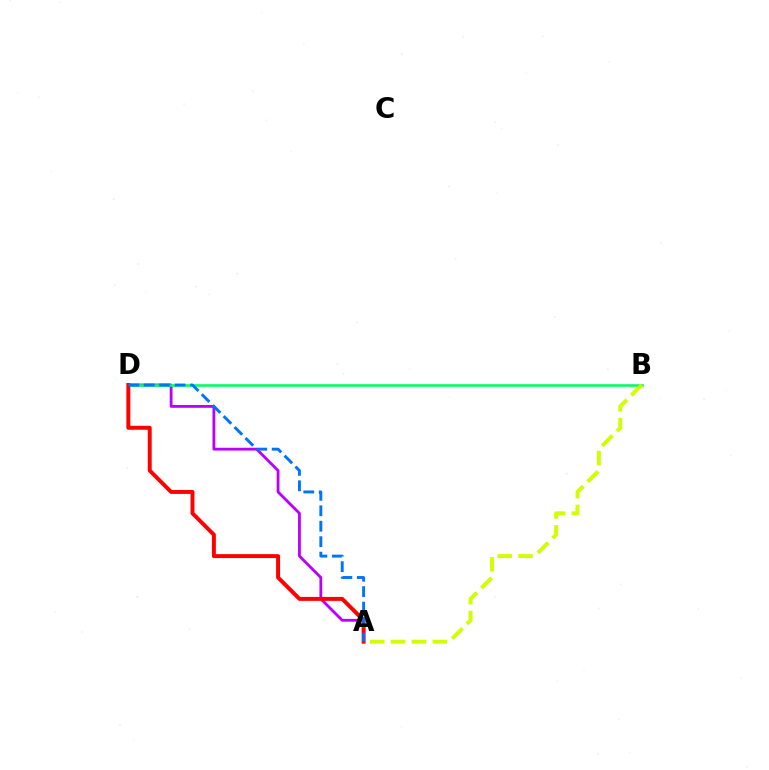{('A', 'D'): [{'color': '#b900ff', 'line_style': 'solid', 'thickness': 2.02}, {'color': '#ff0000', 'line_style': 'solid', 'thickness': 2.84}, {'color': '#0074ff', 'line_style': 'dashed', 'thickness': 2.1}], ('B', 'D'): [{'color': '#00ff5c', 'line_style': 'solid', 'thickness': 1.87}], ('A', 'B'): [{'color': '#d1ff00', 'line_style': 'dashed', 'thickness': 2.84}]}